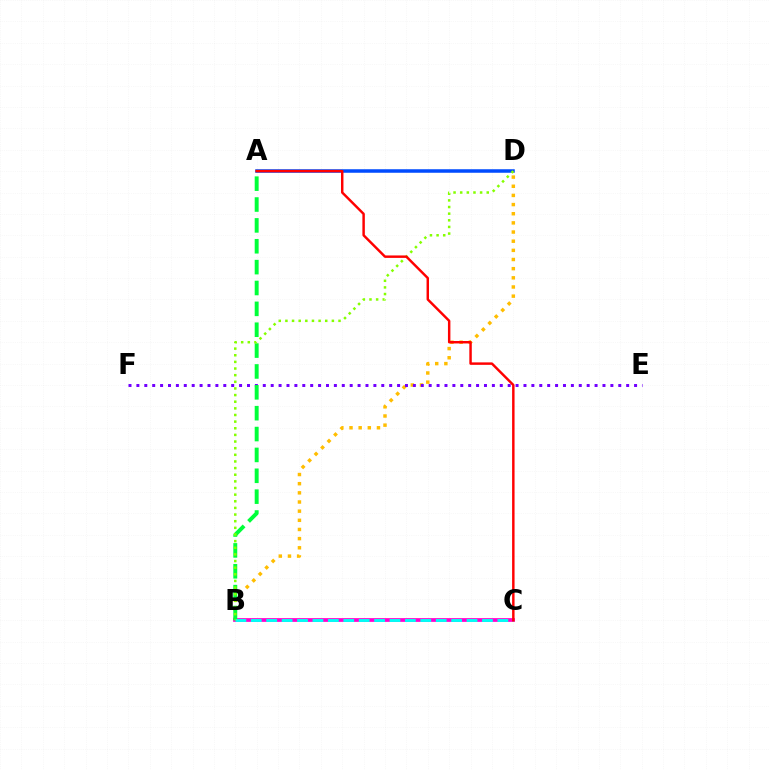{('B', 'D'): [{'color': '#ffbd00', 'line_style': 'dotted', 'thickness': 2.49}, {'color': '#84ff00', 'line_style': 'dotted', 'thickness': 1.8}], ('A', 'D'): [{'color': '#004bff', 'line_style': 'solid', 'thickness': 2.53}], ('B', 'C'): [{'color': '#ff00cf', 'line_style': 'solid', 'thickness': 2.69}, {'color': '#00fff6', 'line_style': 'dashed', 'thickness': 2.09}], ('E', 'F'): [{'color': '#7200ff', 'line_style': 'dotted', 'thickness': 2.15}], ('A', 'B'): [{'color': '#00ff39', 'line_style': 'dashed', 'thickness': 2.83}], ('A', 'C'): [{'color': '#ff0000', 'line_style': 'solid', 'thickness': 1.77}]}